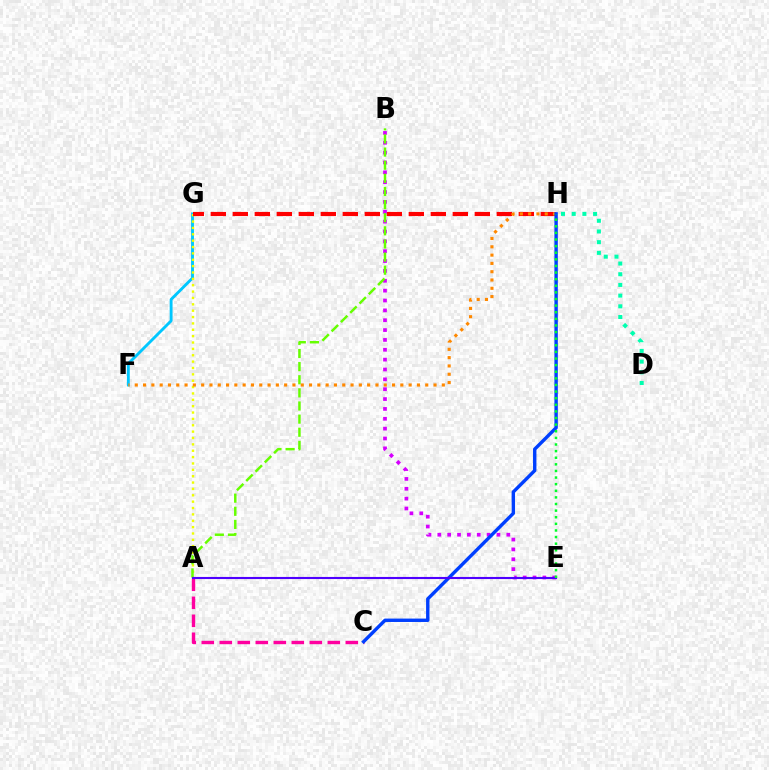{('F', 'G'): [{'color': '#00c7ff', 'line_style': 'solid', 'thickness': 2.07}], ('A', 'G'): [{'color': '#eeff00', 'line_style': 'dotted', 'thickness': 1.73}], ('G', 'H'): [{'color': '#ff0000', 'line_style': 'dashed', 'thickness': 2.99}], ('F', 'H'): [{'color': '#ff8800', 'line_style': 'dotted', 'thickness': 2.25}], ('A', 'C'): [{'color': '#ff00a0', 'line_style': 'dashed', 'thickness': 2.45}], ('D', 'H'): [{'color': '#00ffaf', 'line_style': 'dotted', 'thickness': 2.9}], ('B', 'E'): [{'color': '#d600ff', 'line_style': 'dotted', 'thickness': 2.68}], ('A', 'B'): [{'color': '#66ff00', 'line_style': 'dashed', 'thickness': 1.78}], ('C', 'H'): [{'color': '#003fff', 'line_style': 'solid', 'thickness': 2.45}], ('A', 'E'): [{'color': '#4f00ff', 'line_style': 'solid', 'thickness': 1.52}], ('E', 'H'): [{'color': '#00ff27', 'line_style': 'dotted', 'thickness': 1.8}]}